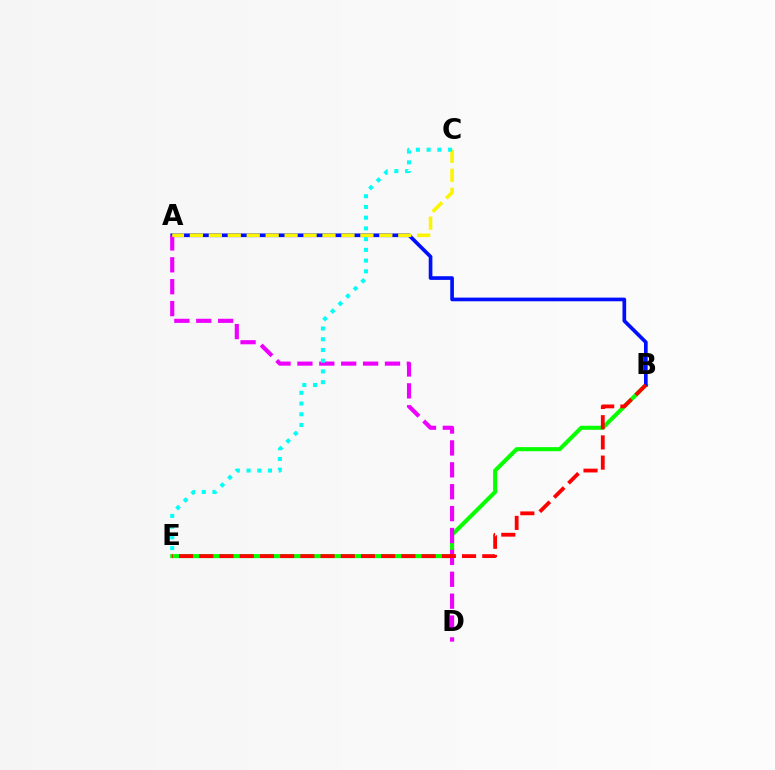{('B', 'E'): [{'color': '#08ff00', 'line_style': 'solid', 'thickness': 2.93}, {'color': '#ff0000', 'line_style': 'dashed', 'thickness': 2.75}], ('A', 'B'): [{'color': '#0010ff', 'line_style': 'solid', 'thickness': 2.65}], ('A', 'D'): [{'color': '#ee00ff', 'line_style': 'dashed', 'thickness': 2.97}], ('A', 'C'): [{'color': '#fcf500', 'line_style': 'dashed', 'thickness': 2.57}], ('C', 'E'): [{'color': '#00fff6', 'line_style': 'dotted', 'thickness': 2.91}]}